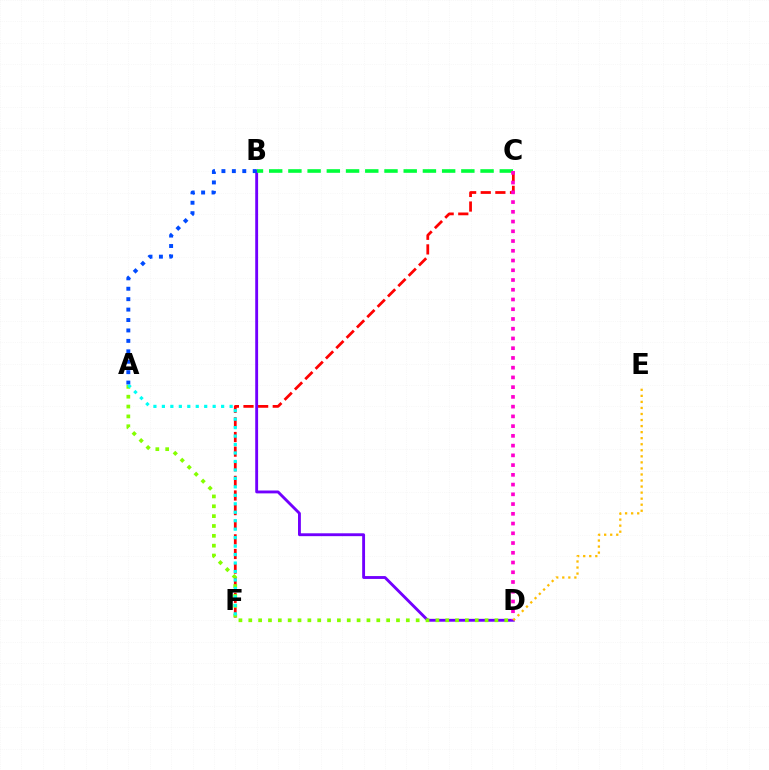{('C', 'F'): [{'color': '#ff0000', 'line_style': 'dashed', 'thickness': 1.99}], ('B', 'D'): [{'color': '#7200ff', 'line_style': 'solid', 'thickness': 2.07}], ('B', 'C'): [{'color': '#00ff39', 'line_style': 'dashed', 'thickness': 2.61}], ('C', 'D'): [{'color': '#ff00cf', 'line_style': 'dotted', 'thickness': 2.65}], ('A', 'D'): [{'color': '#84ff00', 'line_style': 'dotted', 'thickness': 2.68}], ('A', 'B'): [{'color': '#004bff', 'line_style': 'dotted', 'thickness': 2.83}], ('A', 'F'): [{'color': '#00fff6', 'line_style': 'dotted', 'thickness': 2.3}], ('D', 'E'): [{'color': '#ffbd00', 'line_style': 'dotted', 'thickness': 1.64}]}